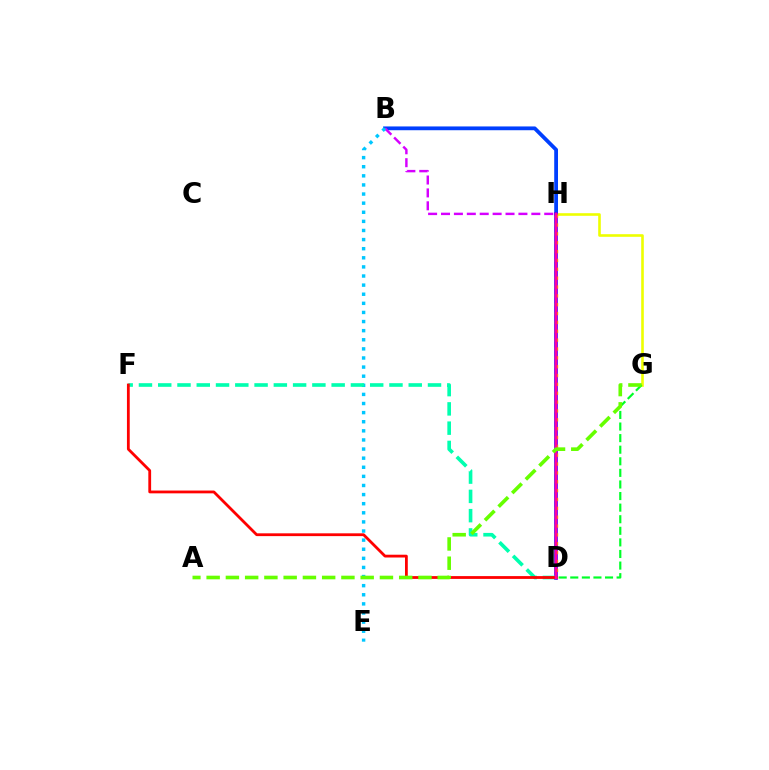{('B', 'H'): [{'color': '#003fff', 'line_style': 'solid', 'thickness': 2.73}, {'color': '#d600ff', 'line_style': 'dashed', 'thickness': 1.75}], ('G', 'H'): [{'color': '#eeff00', 'line_style': 'solid', 'thickness': 1.88}], ('B', 'E'): [{'color': '#00c7ff', 'line_style': 'dotted', 'thickness': 2.47}], ('D', 'G'): [{'color': '#00ff27', 'line_style': 'dashed', 'thickness': 1.57}], ('D', 'H'): [{'color': '#4f00ff', 'line_style': 'solid', 'thickness': 2.66}, {'color': '#ff8800', 'line_style': 'dotted', 'thickness': 2.41}, {'color': '#ff00a0', 'line_style': 'solid', 'thickness': 1.77}], ('D', 'F'): [{'color': '#00ffaf', 'line_style': 'dashed', 'thickness': 2.62}, {'color': '#ff0000', 'line_style': 'solid', 'thickness': 2.01}], ('A', 'G'): [{'color': '#66ff00', 'line_style': 'dashed', 'thickness': 2.62}]}